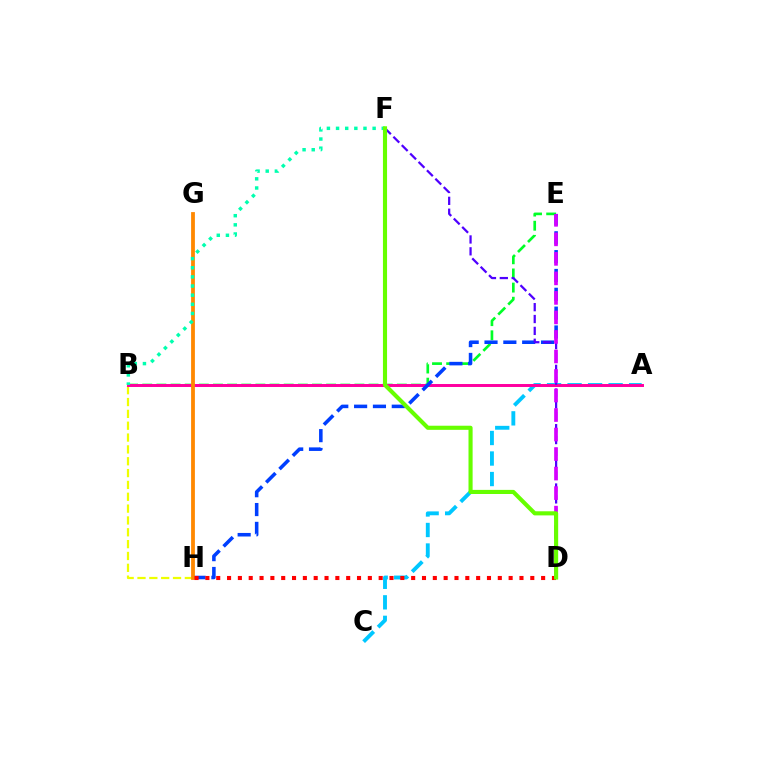{('B', 'H'): [{'color': '#eeff00', 'line_style': 'dashed', 'thickness': 1.61}], ('A', 'C'): [{'color': '#00c7ff', 'line_style': 'dashed', 'thickness': 2.79}], ('B', 'E'): [{'color': '#00ff27', 'line_style': 'dashed', 'thickness': 1.92}], ('A', 'B'): [{'color': '#ff00a0', 'line_style': 'solid', 'thickness': 2.14}], ('E', 'H'): [{'color': '#003fff', 'line_style': 'dashed', 'thickness': 2.56}], ('G', 'H'): [{'color': '#ff8800', 'line_style': 'solid', 'thickness': 2.73}], ('D', 'F'): [{'color': '#4f00ff', 'line_style': 'dashed', 'thickness': 1.61}, {'color': '#66ff00', 'line_style': 'solid', 'thickness': 2.96}], ('D', 'H'): [{'color': '#ff0000', 'line_style': 'dotted', 'thickness': 2.94}], ('D', 'E'): [{'color': '#d600ff', 'line_style': 'dashed', 'thickness': 2.65}], ('B', 'F'): [{'color': '#00ffaf', 'line_style': 'dotted', 'thickness': 2.48}]}